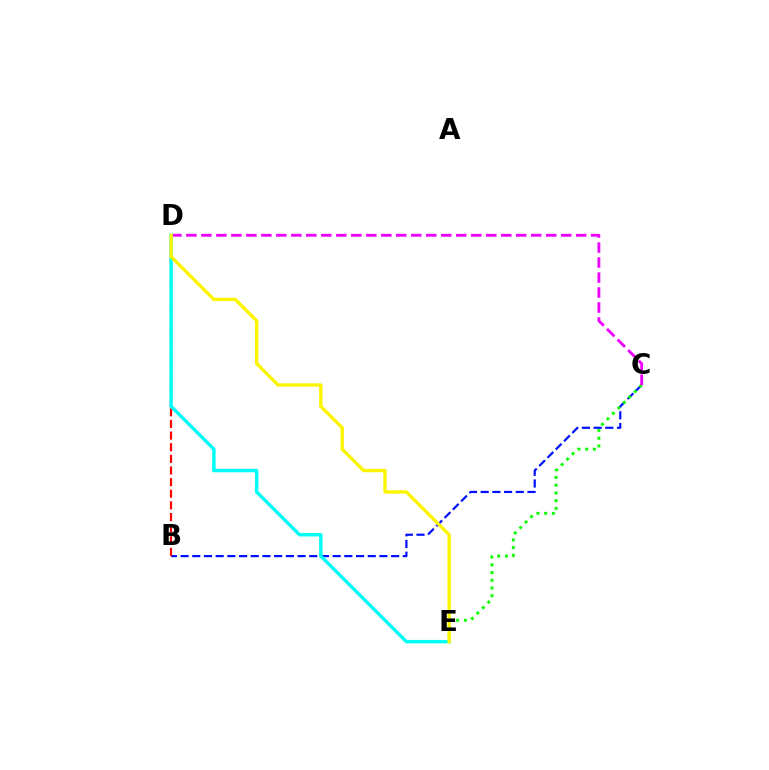{('B', 'C'): [{'color': '#0010ff', 'line_style': 'dashed', 'thickness': 1.59}], ('B', 'D'): [{'color': '#ff0000', 'line_style': 'dashed', 'thickness': 1.58}], ('C', 'E'): [{'color': '#08ff00', 'line_style': 'dotted', 'thickness': 2.1}], ('C', 'D'): [{'color': '#ee00ff', 'line_style': 'dashed', 'thickness': 2.04}], ('D', 'E'): [{'color': '#00fff6', 'line_style': 'solid', 'thickness': 2.48}, {'color': '#fcf500', 'line_style': 'solid', 'thickness': 2.42}]}